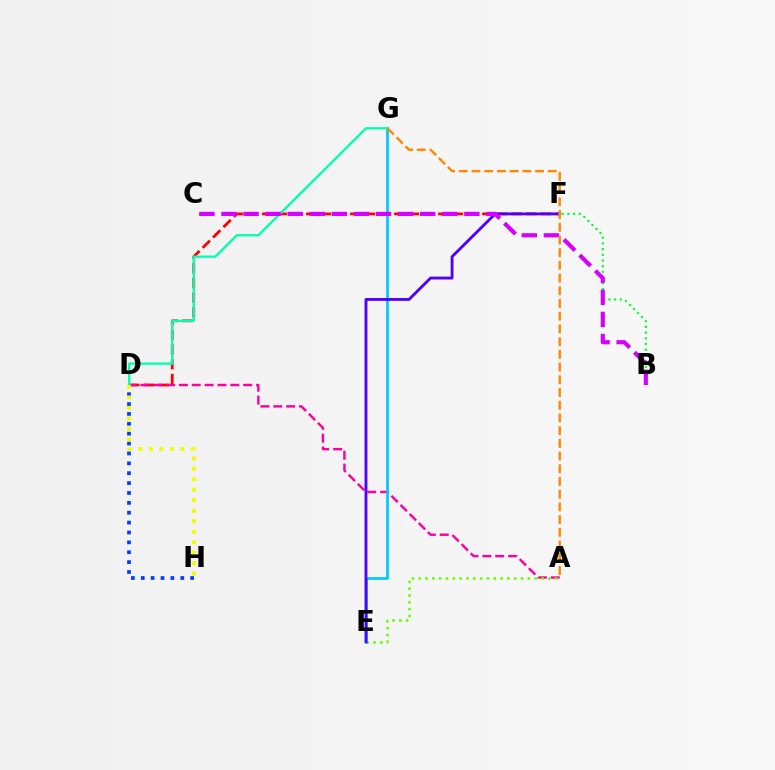{('D', 'F'): [{'color': '#ff0000', 'line_style': 'dashed', 'thickness': 1.99}], ('A', 'D'): [{'color': '#ff00a0', 'line_style': 'dashed', 'thickness': 1.75}], ('A', 'E'): [{'color': '#66ff00', 'line_style': 'dotted', 'thickness': 1.85}], ('E', 'G'): [{'color': '#00c7ff', 'line_style': 'solid', 'thickness': 1.95}], ('D', 'H'): [{'color': '#003fff', 'line_style': 'dotted', 'thickness': 2.68}, {'color': '#eeff00', 'line_style': 'dotted', 'thickness': 2.85}], ('D', 'G'): [{'color': '#00ffaf', 'line_style': 'solid', 'thickness': 1.68}], ('E', 'F'): [{'color': '#4f00ff', 'line_style': 'solid', 'thickness': 2.05}], ('B', 'F'): [{'color': '#00ff27', 'line_style': 'dotted', 'thickness': 1.55}], ('B', 'C'): [{'color': '#d600ff', 'line_style': 'dashed', 'thickness': 3.0}], ('A', 'G'): [{'color': '#ff8800', 'line_style': 'dashed', 'thickness': 1.73}]}